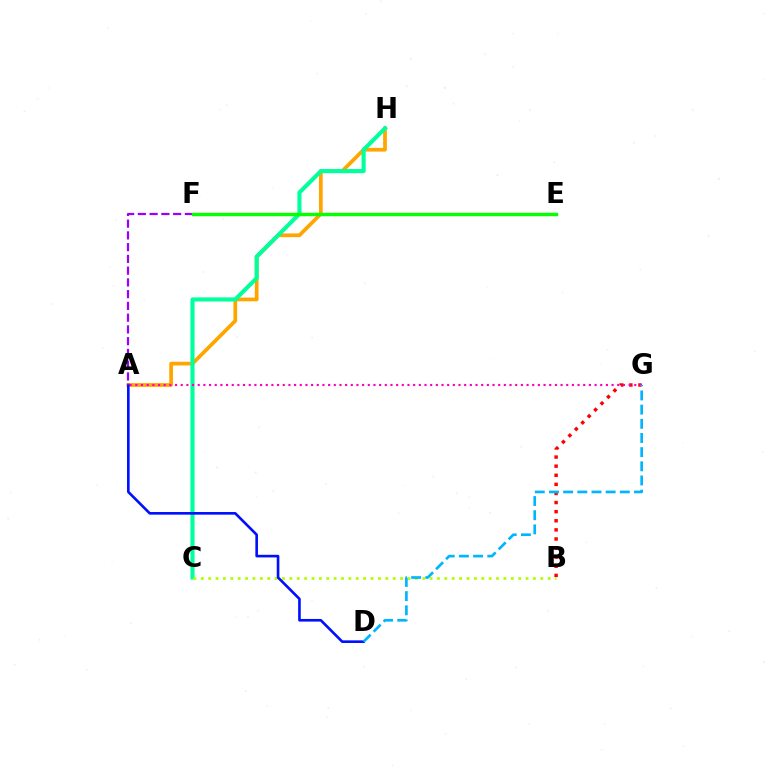{('A', 'H'): [{'color': '#ffa500', 'line_style': 'solid', 'thickness': 2.69}], ('C', 'H'): [{'color': '#00ff9d', 'line_style': 'solid', 'thickness': 2.95}], ('B', 'G'): [{'color': '#ff0000', 'line_style': 'dotted', 'thickness': 2.47}], ('B', 'C'): [{'color': '#b3ff00', 'line_style': 'dotted', 'thickness': 2.01}], ('A', 'G'): [{'color': '#ff00bd', 'line_style': 'dotted', 'thickness': 1.54}], ('A', 'D'): [{'color': '#0010ff', 'line_style': 'solid', 'thickness': 1.89}], ('A', 'F'): [{'color': '#9b00ff', 'line_style': 'dashed', 'thickness': 1.6}], ('D', 'G'): [{'color': '#00b5ff', 'line_style': 'dashed', 'thickness': 1.92}], ('E', 'F'): [{'color': '#08ff00', 'line_style': 'solid', 'thickness': 2.47}]}